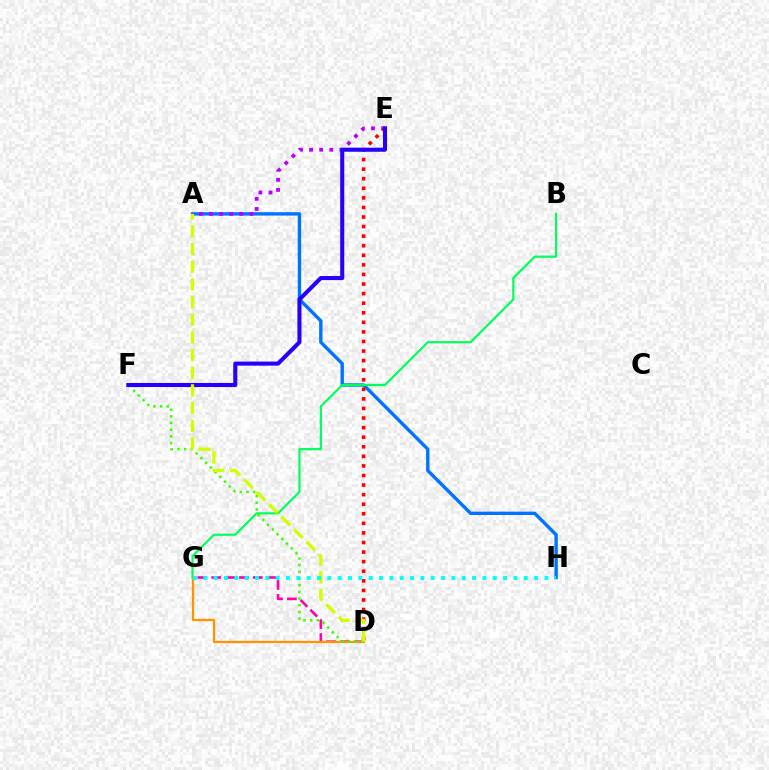{('D', 'G'): [{'color': '#ff00ac', 'line_style': 'dashed', 'thickness': 1.88}, {'color': '#ff9400', 'line_style': 'solid', 'thickness': 1.63}], ('A', 'H'): [{'color': '#0074ff', 'line_style': 'solid', 'thickness': 2.44}], ('B', 'G'): [{'color': '#00ff5c', 'line_style': 'solid', 'thickness': 1.58}], ('A', 'E'): [{'color': '#b900ff', 'line_style': 'dotted', 'thickness': 2.75}], ('D', 'E'): [{'color': '#ff0000', 'line_style': 'dotted', 'thickness': 2.6}], ('D', 'F'): [{'color': '#3dff00', 'line_style': 'dotted', 'thickness': 1.81}], ('E', 'F'): [{'color': '#2500ff', 'line_style': 'solid', 'thickness': 2.92}], ('A', 'D'): [{'color': '#d1ff00', 'line_style': 'dashed', 'thickness': 2.4}], ('G', 'H'): [{'color': '#00fff6', 'line_style': 'dotted', 'thickness': 2.81}]}